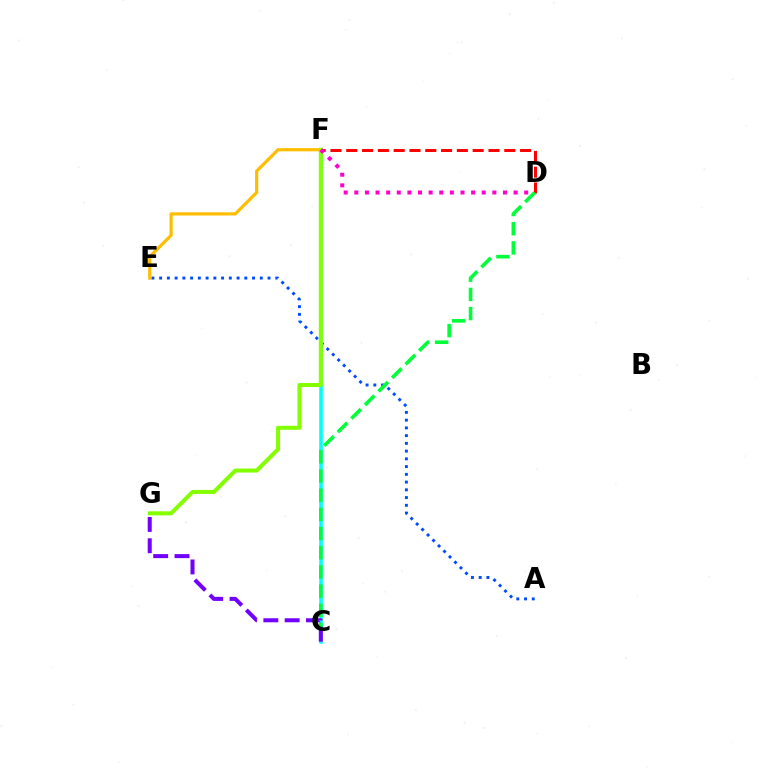{('A', 'E'): [{'color': '#004bff', 'line_style': 'dotted', 'thickness': 2.1}], ('C', 'F'): [{'color': '#00fff6', 'line_style': 'solid', 'thickness': 2.56}], ('E', 'F'): [{'color': '#ffbd00', 'line_style': 'solid', 'thickness': 2.3}], ('D', 'F'): [{'color': '#ff0000', 'line_style': 'dashed', 'thickness': 2.15}, {'color': '#ff00cf', 'line_style': 'dotted', 'thickness': 2.89}], ('F', 'G'): [{'color': '#84ff00', 'line_style': 'solid', 'thickness': 2.89}], ('C', 'D'): [{'color': '#00ff39', 'line_style': 'dashed', 'thickness': 2.61}], ('C', 'G'): [{'color': '#7200ff', 'line_style': 'dashed', 'thickness': 2.9}]}